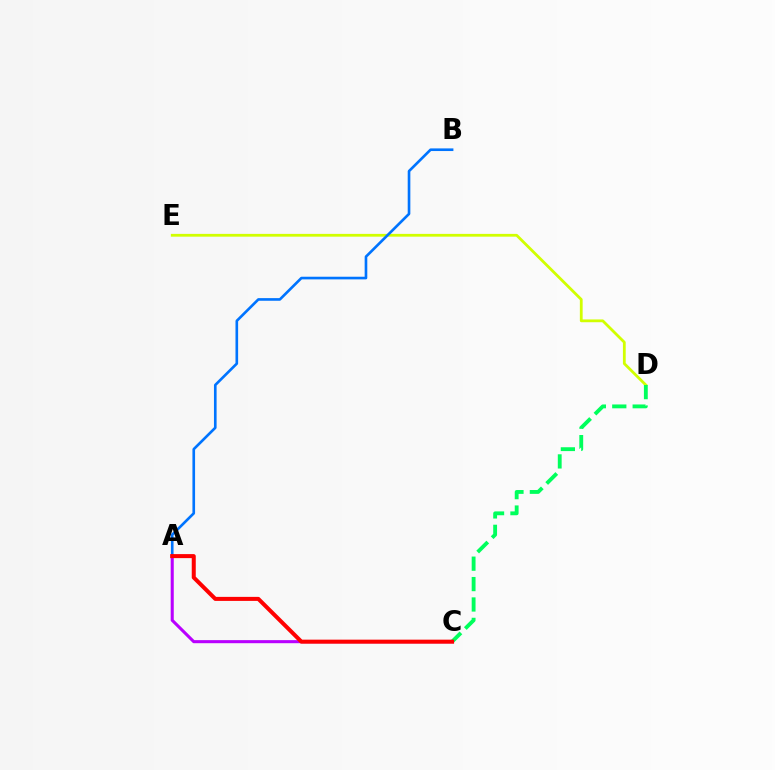{('D', 'E'): [{'color': '#d1ff00', 'line_style': 'solid', 'thickness': 2.0}], ('A', 'B'): [{'color': '#0074ff', 'line_style': 'solid', 'thickness': 1.9}], ('A', 'C'): [{'color': '#b900ff', 'line_style': 'solid', 'thickness': 2.21}, {'color': '#ff0000', 'line_style': 'solid', 'thickness': 2.89}], ('C', 'D'): [{'color': '#00ff5c', 'line_style': 'dashed', 'thickness': 2.77}]}